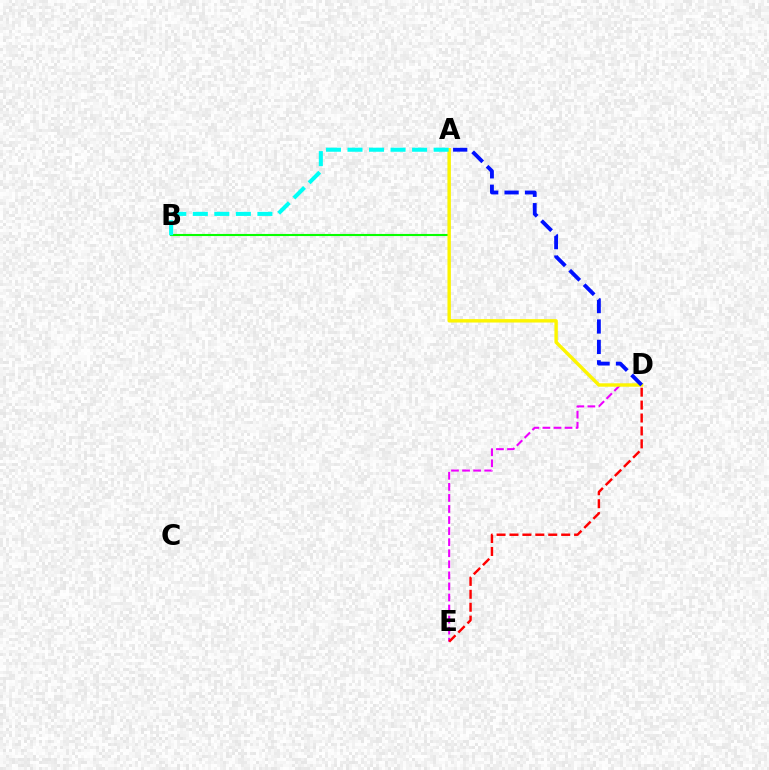{('D', 'E'): [{'color': '#ee00ff', 'line_style': 'dashed', 'thickness': 1.5}, {'color': '#ff0000', 'line_style': 'dashed', 'thickness': 1.76}], ('A', 'B'): [{'color': '#08ff00', 'line_style': 'solid', 'thickness': 1.51}, {'color': '#00fff6', 'line_style': 'dashed', 'thickness': 2.93}], ('A', 'D'): [{'color': '#fcf500', 'line_style': 'solid', 'thickness': 2.45}, {'color': '#0010ff', 'line_style': 'dashed', 'thickness': 2.77}]}